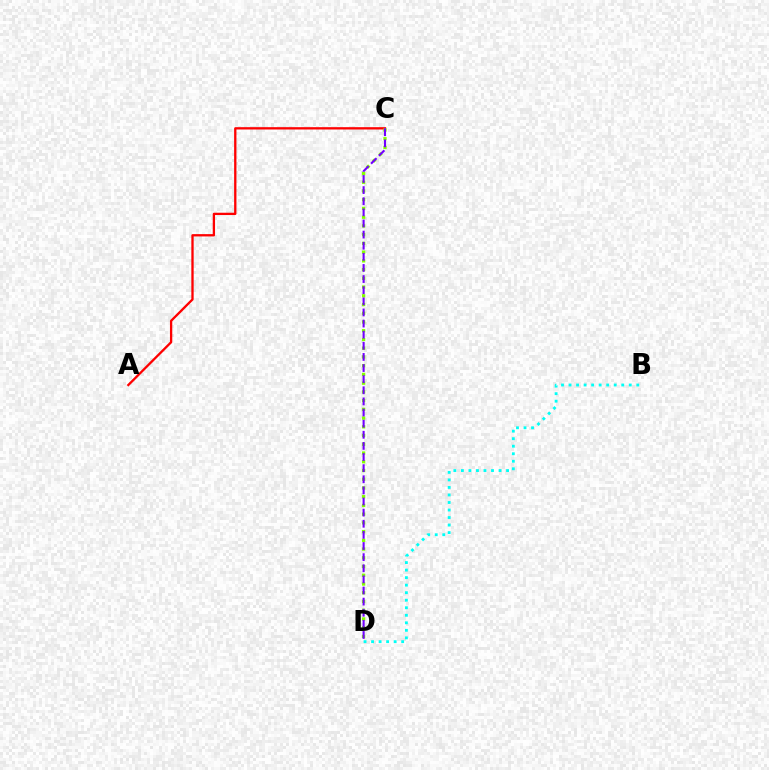{('A', 'C'): [{'color': '#ff0000', 'line_style': 'solid', 'thickness': 1.66}], ('B', 'D'): [{'color': '#00fff6', 'line_style': 'dotted', 'thickness': 2.05}], ('C', 'D'): [{'color': '#84ff00', 'line_style': 'dotted', 'thickness': 2.37}, {'color': '#7200ff', 'line_style': 'dashed', 'thickness': 1.51}]}